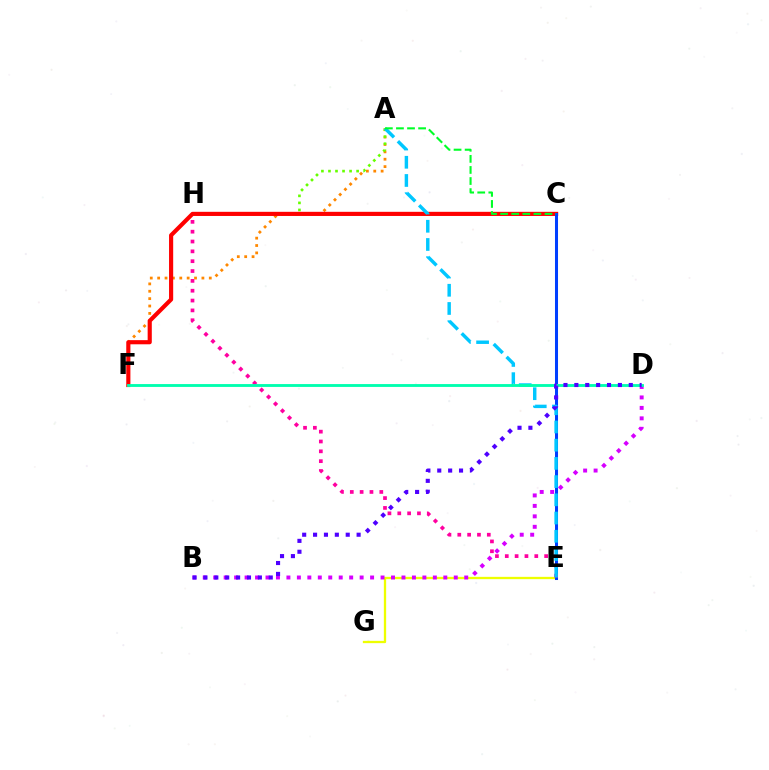{('A', 'F'): [{'color': '#ff8800', 'line_style': 'dotted', 'thickness': 2.0}], ('A', 'H'): [{'color': '#66ff00', 'line_style': 'dotted', 'thickness': 1.91}], ('C', 'F'): [{'color': '#ff0000', 'line_style': 'solid', 'thickness': 2.98}], ('E', 'G'): [{'color': '#eeff00', 'line_style': 'solid', 'thickness': 1.66}], ('C', 'E'): [{'color': '#003fff', 'line_style': 'solid', 'thickness': 2.18}], ('E', 'H'): [{'color': '#ff00a0', 'line_style': 'dotted', 'thickness': 2.67}], ('B', 'D'): [{'color': '#d600ff', 'line_style': 'dotted', 'thickness': 2.84}, {'color': '#4f00ff', 'line_style': 'dotted', 'thickness': 2.96}], ('A', 'E'): [{'color': '#00c7ff', 'line_style': 'dashed', 'thickness': 2.47}], ('D', 'F'): [{'color': '#00ffaf', 'line_style': 'solid', 'thickness': 2.05}], ('A', 'C'): [{'color': '#00ff27', 'line_style': 'dashed', 'thickness': 1.5}]}